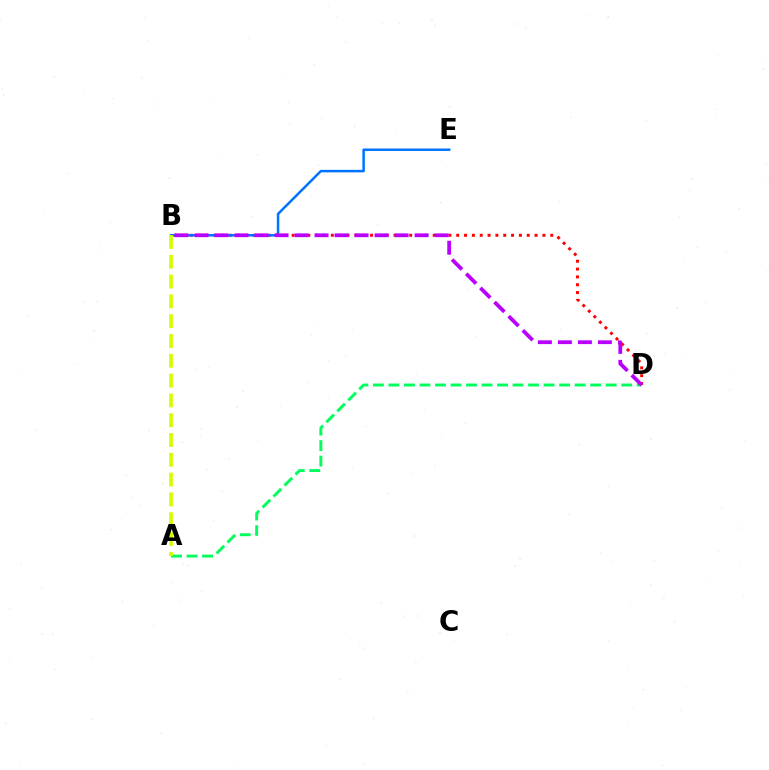{('B', 'D'): [{'color': '#ff0000', 'line_style': 'dotted', 'thickness': 2.13}, {'color': '#b900ff', 'line_style': 'dashed', 'thickness': 2.72}], ('A', 'D'): [{'color': '#00ff5c', 'line_style': 'dashed', 'thickness': 2.11}], ('B', 'E'): [{'color': '#0074ff', 'line_style': 'solid', 'thickness': 1.81}], ('A', 'B'): [{'color': '#d1ff00', 'line_style': 'dashed', 'thickness': 2.69}]}